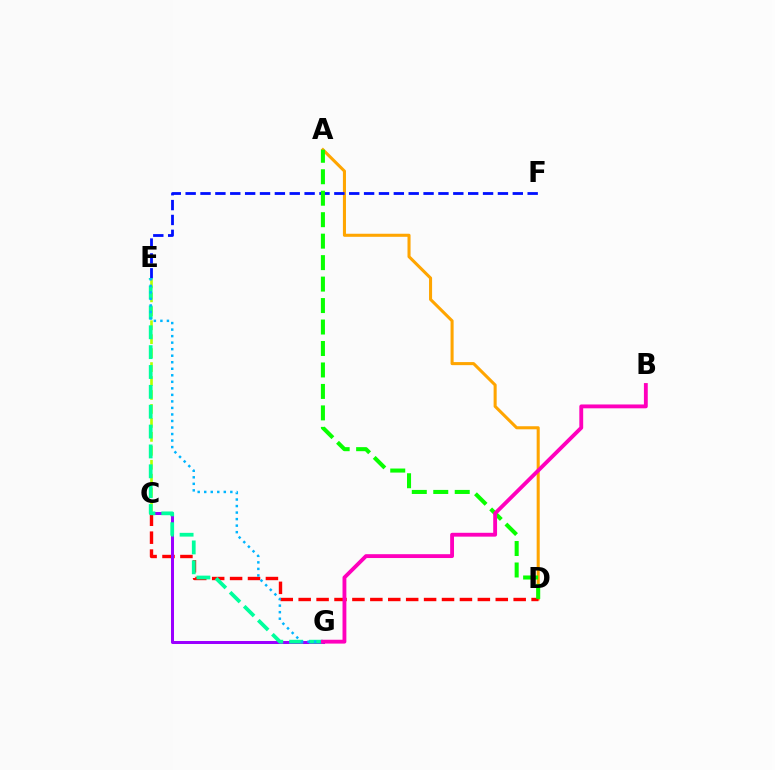{('A', 'D'): [{'color': '#ffa500', 'line_style': 'solid', 'thickness': 2.2}, {'color': '#08ff00', 'line_style': 'dashed', 'thickness': 2.92}], ('C', 'E'): [{'color': '#b3ff00', 'line_style': 'dashed', 'thickness': 1.9}], ('E', 'F'): [{'color': '#0010ff', 'line_style': 'dashed', 'thickness': 2.02}], ('C', 'D'): [{'color': '#ff0000', 'line_style': 'dashed', 'thickness': 2.43}], ('C', 'G'): [{'color': '#9b00ff', 'line_style': 'solid', 'thickness': 2.17}], ('E', 'G'): [{'color': '#00ff9d', 'line_style': 'dashed', 'thickness': 2.7}, {'color': '#00b5ff', 'line_style': 'dotted', 'thickness': 1.77}], ('B', 'G'): [{'color': '#ff00bd', 'line_style': 'solid', 'thickness': 2.77}]}